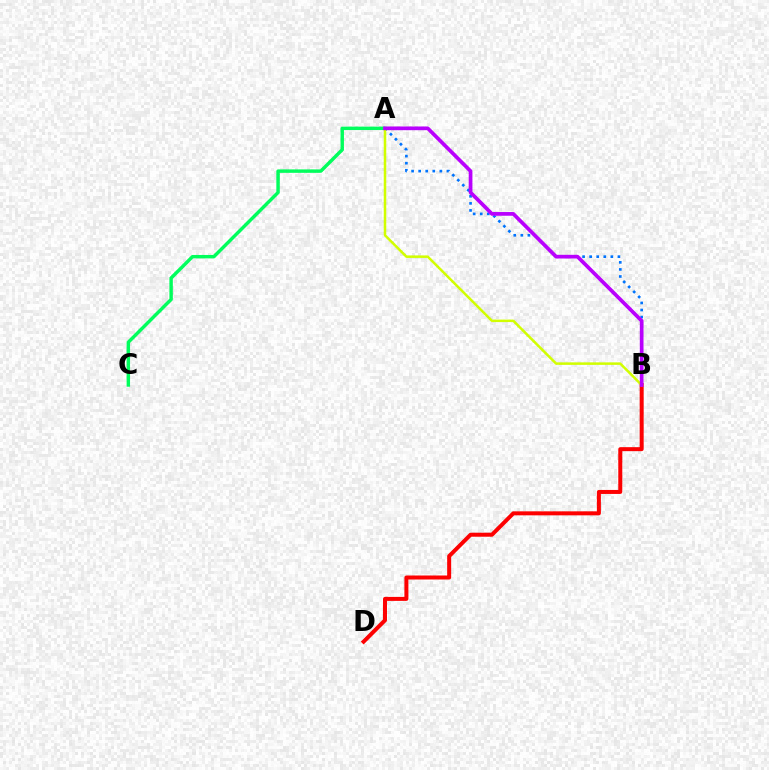{('B', 'D'): [{'color': '#ff0000', 'line_style': 'solid', 'thickness': 2.88}], ('A', 'B'): [{'color': '#0074ff', 'line_style': 'dotted', 'thickness': 1.92}, {'color': '#d1ff00', 'line_style': 'solid', 'thickness': 1.81}, {'color': '#b900ff', 'line_style': 'solid', 'thickness': 2.67}], ('A', 'C'): [{'color': '#00ff5c', 'line_style': 'solid', 'thickness': 2.48}]}